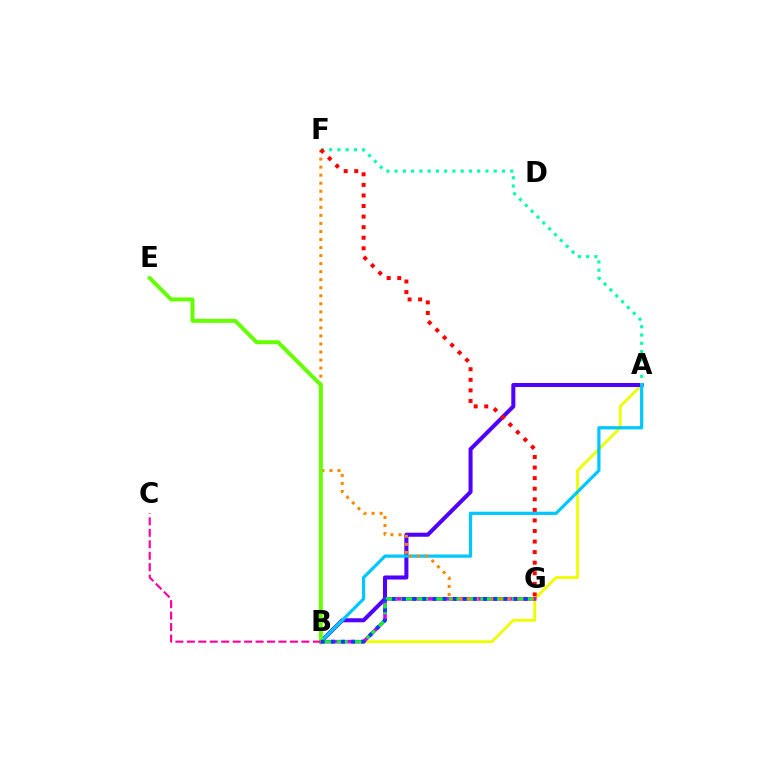{('A', 'B'): [{'color': '#eeff00', 'line_style': 'solid', 'thickness': 2.06}, {'color': '#4f00ff', 'line_style': 'solid', 'thickness': 2.91}, {'color': '#00c7ff', 'line_style': 'solid', 'thickness': 2.32}], ('B', 'G'): [{'color': '#d600ff', 'line_style': 'solid', 'thickness': 2.58}, {'color': '#00ff27', 'line_style': 'dashed', 'thickness': 2.15}, {'color': '#003fff', 'line_style': 'dotted', 'thickness': 2.75}], ('A', 'F'): [{'color': '#00ffaf', 'line_style': 'dotted', 'thickness': 2.24}], ('F', 'G'): [{'color': '#ff8800', 'line_style': 'dotted', 'thickness': 2.18}, {'color': '#ff0000', 'line_style': 'dotted', 'thickness': 2.87}], ('B', 'E'): [{'color': '#66ff00', 'line_style': 'solid', 'thickness': 2.86}], ('B', 'C'): [{'color': '#ff00a0', 'line_style': 'dashed', 'thickness': 1.56}]}